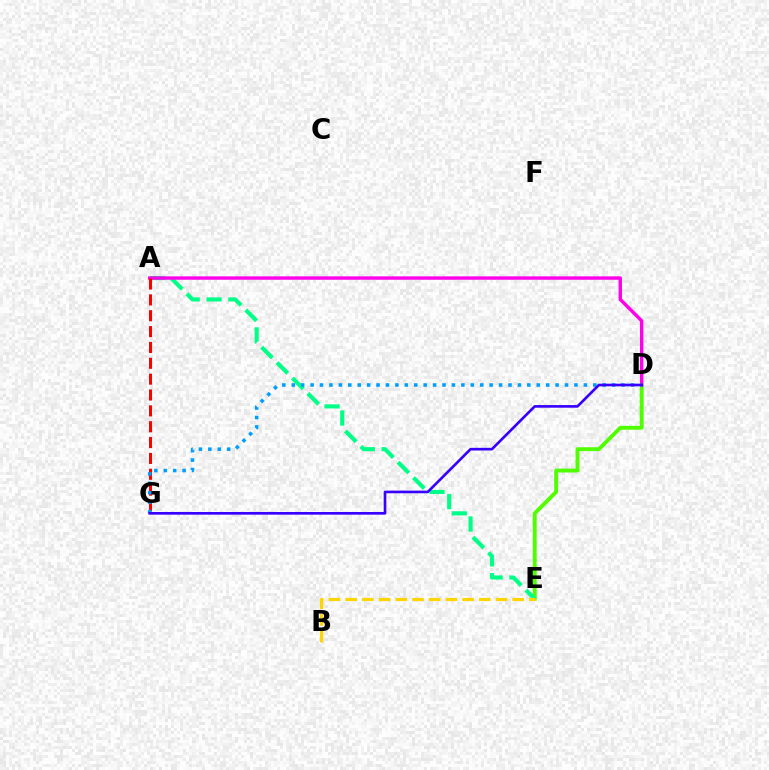{('D', 'E'): [{'color': '#4fff00', 'line_style': 'solid', 'thickness': 2.79}], ('A', 'E'): [{'color': '#00ff86', 'line_style': 'dashed', 'thickness': 2.97}], ('A', 'D'): [{'color': '#ff00ed', 'line_style': 'solid', 'thickness': 2.44}], ('B', 'E'): [{'color': '#ffd500', 'line_style': 'dashed', 'thickness': 2.27}], ('A', 'G'): [{'color': '#ff0000', 'line_style': 'dashed', 'thickness': 2.15}], ('D', 'G'): [{'color': '#009eff', 'line_style': 'dotted', 'thickness': 2.56}, {'color': '#3700ff', 'line_style': 'solid', 'thickness': 1.9}]}